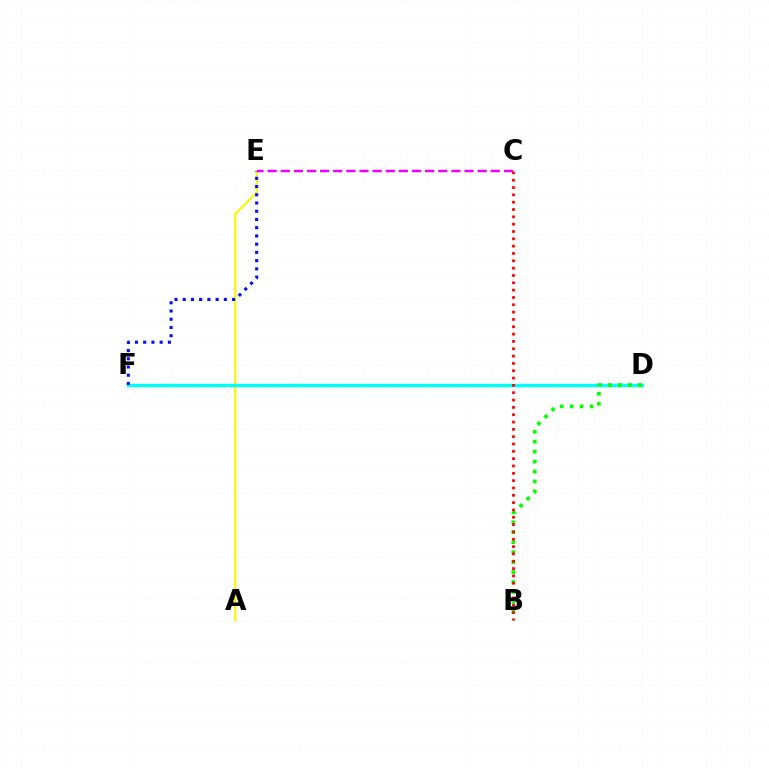{('A', 'E'): [{'color': '#fcf500', 'line_style': 'solid', 'thickness': 1.56}], ('C', 'E'): [{'color': '#ee00ff', 'line_style': 'dashed', 'thickness': 1.78}], ('D', 'F'): [{'color': '#00fff6', 'line_style': 'solid', 'thickness': 2.44}], ('B', 'D'): [{'color': '#08ff00', 'line_style': 'dotted', 'thickness': 2.7}], ('B', 'C'): [{'color': '#ff0000', 'line_style': 'dotted', 'thickness': 1.99}], ('E', 'F'): [{'color': '#0010ff', 'line_style': 'dotted', 'thickness': 2.24}]}